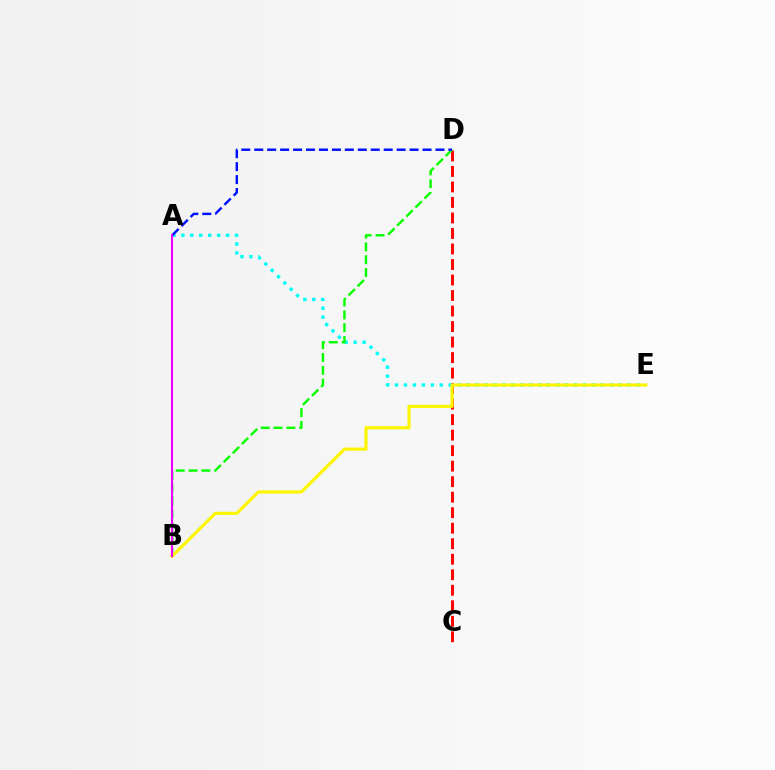{('C', 'D'): [{'color': '#ff0000', 'line_style': 'dashed', 'thickness': 2.11}], ('A', 'E'): [{'color': '#00fff6', 'line_style': 'dotted', 'thickness': 2.43}], ('B', 'D'): [{'color': '#08ff00', 'line_style': 'dashed', 'thickness': 1.74}], ('A', 'D'): [{'color': '#0010ff', 'line_style': 'dashed', 'thickness': 1.76}], ('B', 'E'): [{'color': '#fcf500', 'line_style': 'solid', 'thickness': 2.26}], ('A', 'B'): [{'color': '#ee00ff', 'line_style': 'solid', 'thickness': 1.51}]}